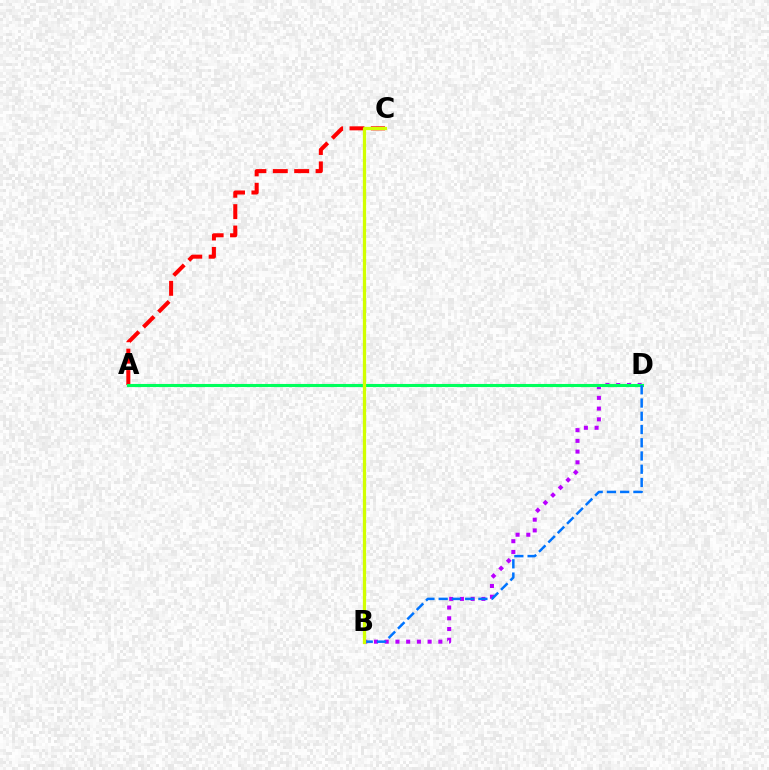{('B', 'D'): [{'color': '#b900ff', 'line_style': 'dotted', 'thickness': 2.91}, {'color': '#0074ff', 'line_style': 'dashed', 'thickness': 1.8}], ('A', 'C'): [{'color': '#ff0000', 'line_style': 'dashed', 'thickness': 2.91}], ('A', 'D'): [{'color': '#00ff5c', 'line_style': 'solid', 'thickness': 2.22}], ('B', 'C'): [{'color': '#d1ff00', 'line_style': 'solid', 'thickness': 2.34}]}